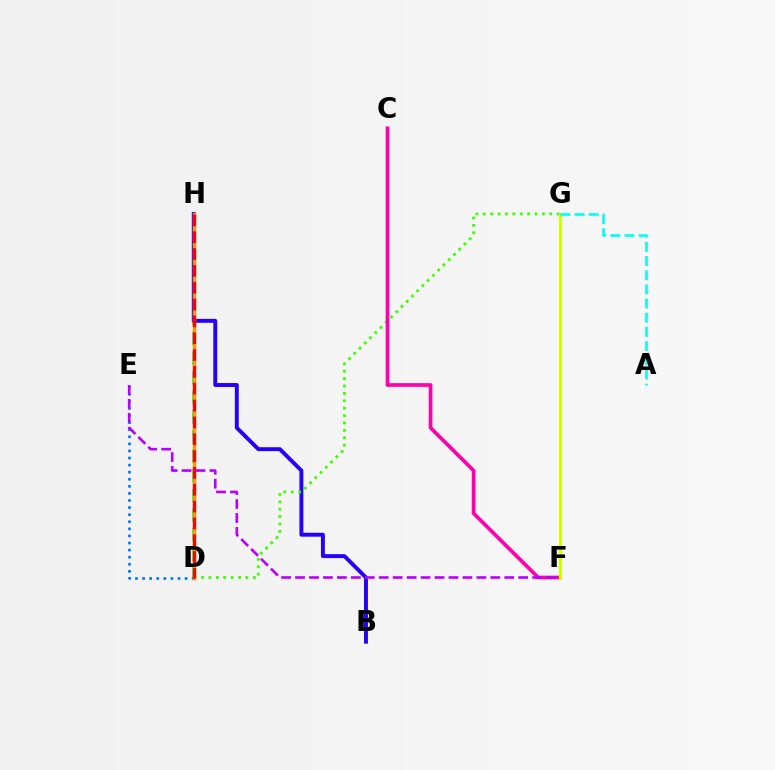{('D', 'H'): [{'color': '#00ff5c', 'line_style': 'dashed', 'thickness': 2.67}, {'color': '#ff9400', 'line_style': 'solid', 'thickness': 2.48}, {'color': '#ff0000', 'line_style': 'dashed', 'thickness': 2.29}], ('B', 'H'): [{'color': '#2500ff', 'line_style': 'solid', 'thickness': 2.83}], ('D', 'G'): [{'color': '#3dff00', 'line_style': 'dotted', 'thickness': 2.01}], ('D', 'E'): [{'color': '#0074ff', 'line_style': 'dotted', 'thickness': 1.92}], ('C', 'F'): [{'color': '#ff00ac', 'line_style': 'solid', 'thickness': 2.67}], ('F', 'G'): [{'color': '#d1ff00', 'line_style': 'solid', 'thickness': 2.13}], ('E', 'F'): [{'color': '#b900ff', 'line_style': 'dashed', 'thickness': 1.89}], ('A', 'G'): [{'color': '#00fff6', 'line_style': 'dashed', 'thickness': 1.93}]}